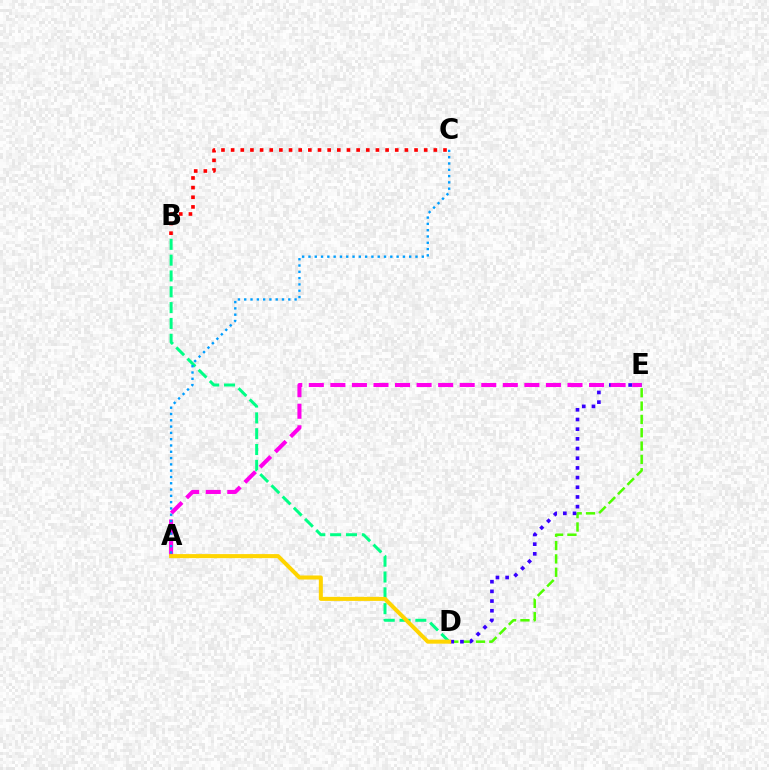{('D', 'E'): [{'color': '#4fff00', 'line_style': 'dashed', 'thickness': 1.81}, {'color': '#3700ff', 'line_style': 'dotted', 'thickness': 2.63}], ('B', 'D'): [{'color': '#00ff86', 'line_style': 'dashed', 'thickness': 2.15}], ('A', 'E'): [{'color': '#ff00ed', 'line_style': 'dashed', 'thickness': 2.93}], ('A', 'C'): [{'color': '#009eff', 'line_style': 'dotted', 'thickness': 1.71}], ('A', 'D'): [{'color': '#ffd500', 'line_style': 'solid', 'thickness': 2.9}], ('B', 'C'): [{'color': '#ff0000', 'line_style': 'dotted', 'thickness': 2.62}]}